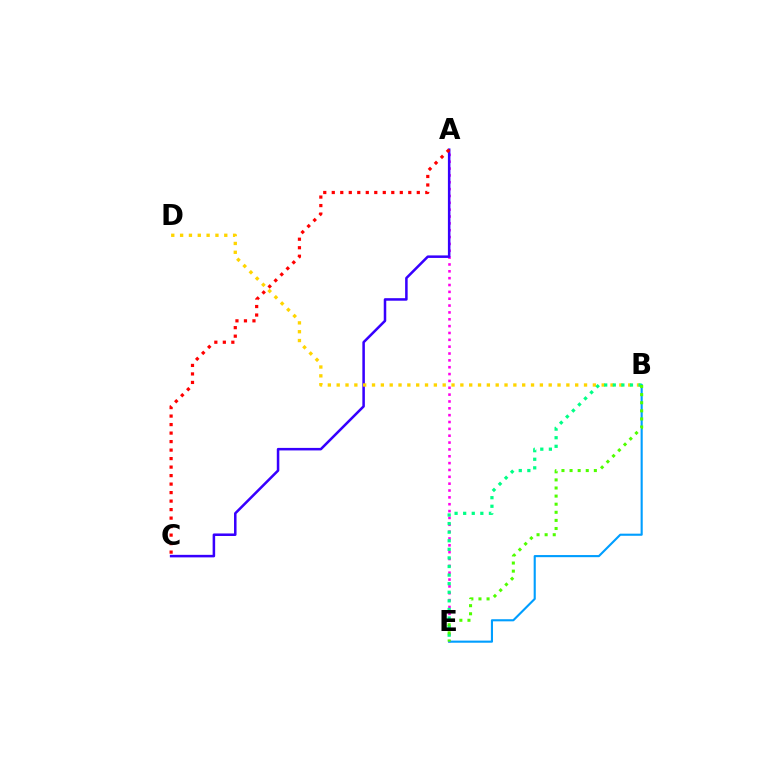{('A', 'E'): [{'color': '#ff00ed', 'line_style': 'dotted', 'thickness': 1.86}], ('A', 'C'): [{'color': '#3700ff', 'line_style': 'solid', 'thickness': 1.82}, {'color': '#ff0000', 'line_style': 'dotted', 'thickness': 2.31}], ('B', 'E'): [{'color': '#009eff', 'line_style': 'solid', 'thickness': 1.53}, {'color': '#00ff86', 'line_style': 'dotted', 'thickness': 2.33}, {'color': '#4fff00', 'line_style': 'dotted', 'thickness': 2.2}], ('B', 'D'): [{'color': '#ffd500', 'line_style': 'dotted', 'thickness': 2.4}]}